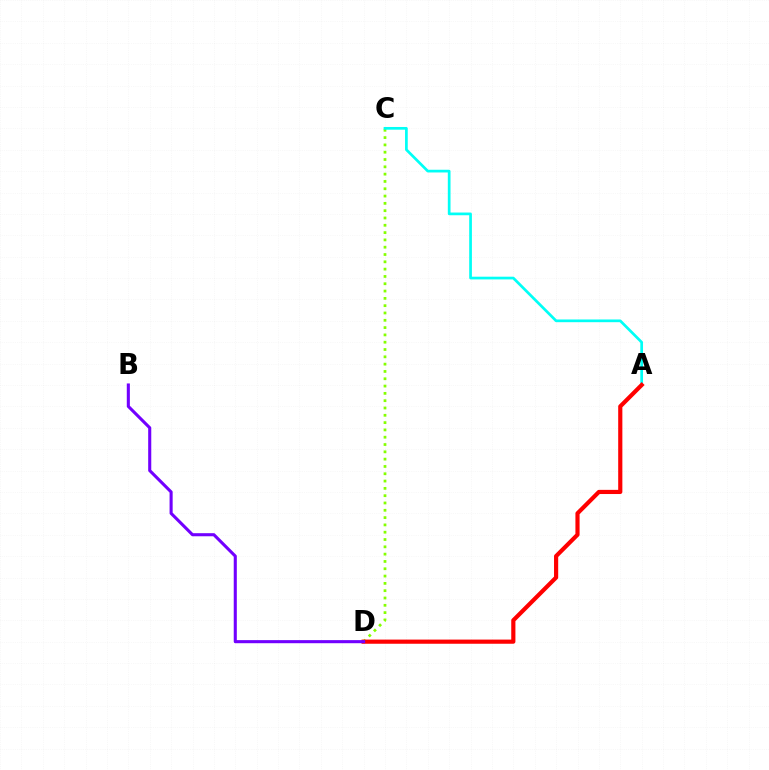{('C', 'D'): [{'color': '#84ff00', 'line_style': 'dotted', 'thickness': 1.99}], ('A', 'C'): [{'color': '#00fff6', 'line_style': 'solid', 'thickness': 1.95}], ('A', 'D'): [{'color': '#ff0000', 'line_style': 'solid', 'thickness': 3.0}], ('B', 'D'): [{'color': '#7200ff', 'line_style': 'solid', 'thickness': 2.22}]}